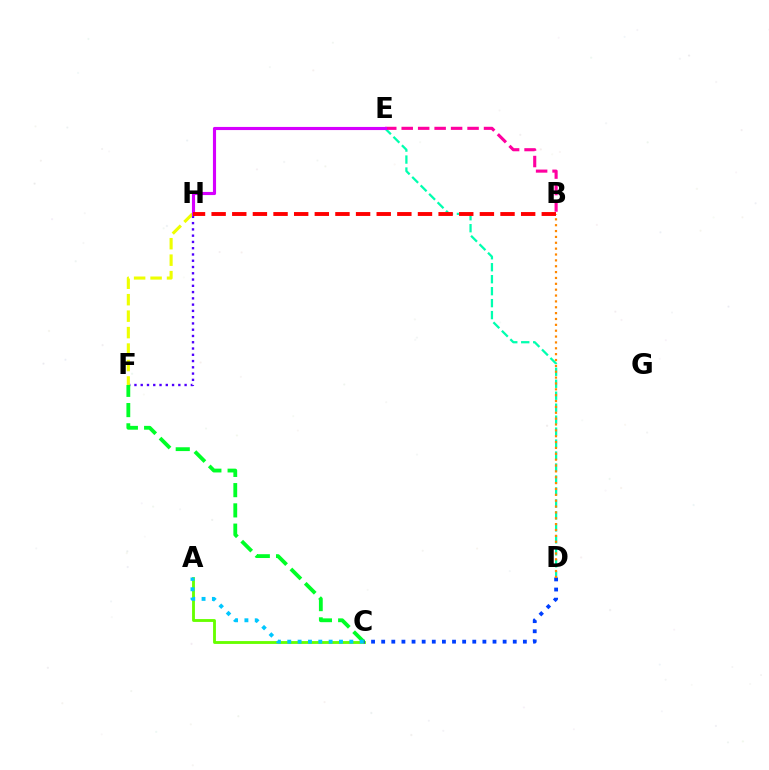{('A', 'C'): [{'color': '#66ff00', 'line_style': 'solid', 'thickness': 2.05}, {'color': '#00c7ff', 'line_style': 'dotted', 'thickness': 2.81}], ('F', 'H'): [{'color': '#4f00ff', 'line_style': 'dotted', 'thickness': 1.7}, {'color': '#eeff00', 'line_style': 'dashed', 'thickness': 2.24}], ('D', 'E'): [{'color': '#00ffaf', 'line_style': 'dashed', 'thickness': 1.63}], ('C', 'D'): [{'color': '#003fff', 'line_style': 'dotted', 'thickness': 2.75}], ('B', 'D'): [{'color': '#ff8800', 'line_style': 'dotted', 'thickness': 1.59}], ('C', 'F'): [{'color': '#00ff27', 'line_style': 'dashed', 'thickness': 2.75}], ('B', 'E'): [{'color': '#ff00a0', 'line_style': 'dashed', 'thickness': 2.24}], ('E', 'H'): [{'color': '#d600ff', 'line_style': 'solid', 'thickness': 2.25}], ('B', 'H'): [{'color': '#ff0000', 'line_style': 'dashed', 'thickness': 2.8}]}